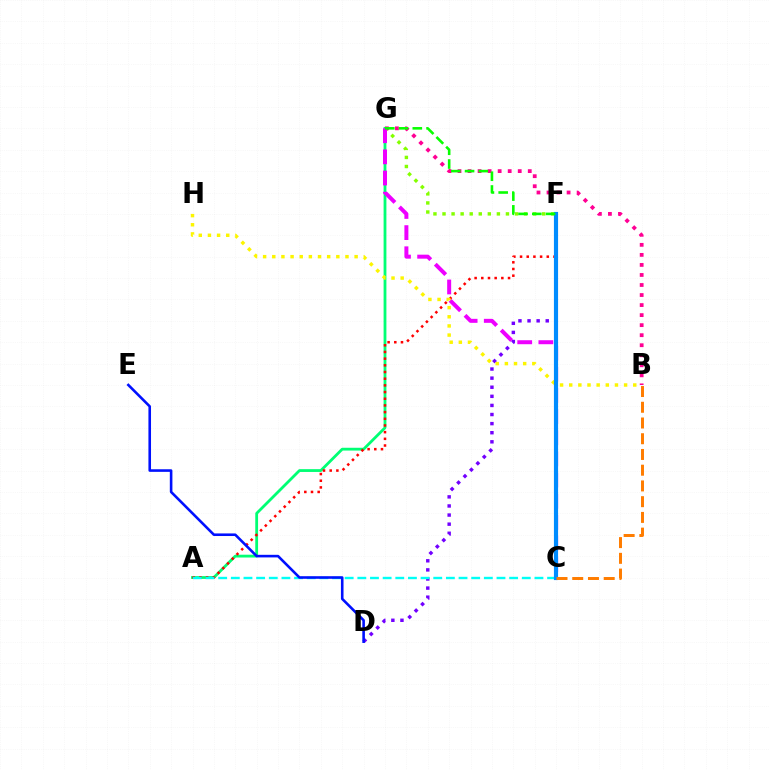{('D', 'F'): [{'color': '#7200ff', 'line_style': 'dotted', 'thickness': 2.47}], ('F', 'G'): [{'color': '#84ff00', 'line_style': 'dotted', 'thickness': 2.46}, {'color': '#08ff00', 'line_style': 'dashed', 'thickness': 1.87}], ('B', 'G'): [{'color': '#ff0094', 'line_style': 'dotted', 'thickness': 2.73}], ('A', 'G'): [{'color': '#00ff74', 'line_style': 'solid', 'thickness': 2.02}], ('A', 'F'): [{'color': '#ff0000', 'line_style': 'dotted', 'thickness': 1.82}], ('C', 'G'): [{'color': '#ee00ff', 'line_style': 'dashed', 'thickness': 2.87}], ('A', 'C'): [{'color': '#00fff6', 'line_style': 'dashed', 'thickness': 1.72}], ('B', 'H'): [{'color': '#fcf500', 'line_style': 'dotted', 'thickness': 2.49}], ('C', 'F'): [{'color': '#008cff', 'line_style': 'solid', 'thickness': 2.99}], ('B', 'C'): [{'color': '#ff7c00', 'line_style': 'dashed', 'thickness': 2.14}], ('D', 'E'): [{'color': '#0010ff', 'line_style': 'solid', 'thickness': 1.87}]}